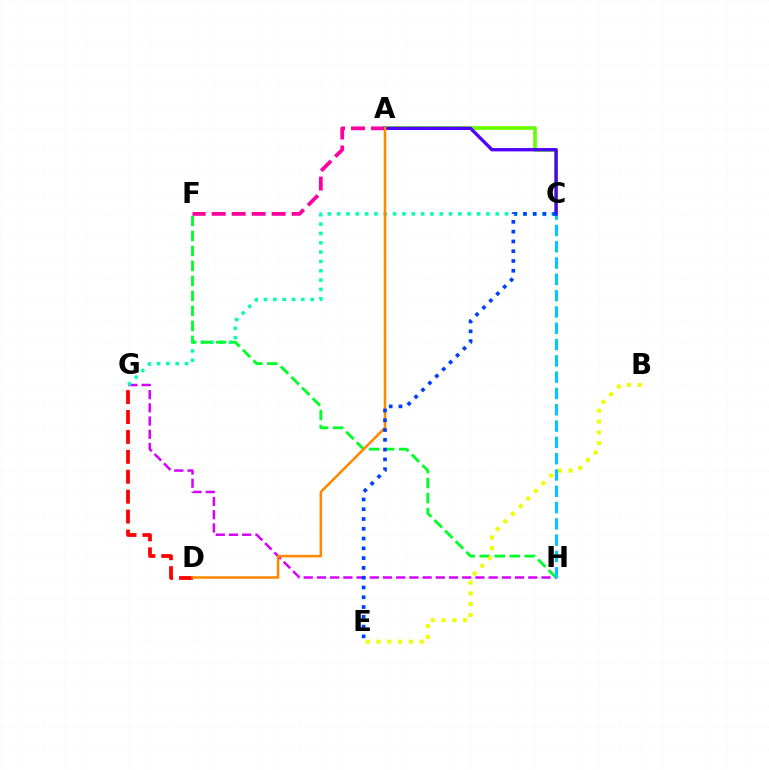{('G', 'H'): [{'color': '#d600ff', 'line_style': 'dashed', 'thickness': 1.79}], ('C', 'G'): [{'color': '#00ffaf', 'line_style': 'dotted', 'thickness': 2.54}], ('A', 'C'): [{'color': '#66ff00', 'line_style': 'solid', 'thickness': 2.62}, {'color': '#4f00ff', 'line_style': 'solid', 'thickness': 2.4}], ('F', 'H'): [{'color': '#00ff27', 'line_style': 'dashed', 'thickness': 2.04}], ('B', 'E'): [{'color': '#eeff00', 'line_style': 'dotted', 'thickness': 2.93}], ('A', 'F'): [{'color': '#ff00a0', 'line_style': 'dashed', 'thickness': 2.72}], ('C', 'H'): [{'color': '#00c7ff', 'line_style': 'dashed', 'thickness': 2.21}], ('D', 'G'): [{'color': '#ff0000', 'line_style': 'dashed', 'thickness': 2.71}], ('A', 'D'): [{'color': '#ff8800', 'line_style': 'solid', 'thickness': 1.83}], ('C', 'E'): [{'color': '#003fff', 'line_style': 'dotted', 'thickness': 2.66}]}